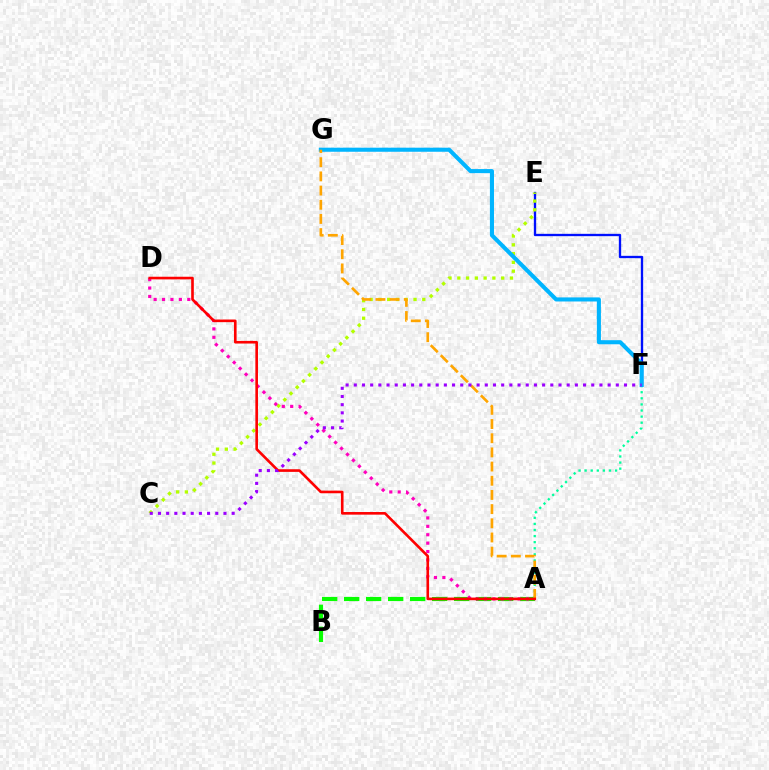{('E', 'F'): [{'color': '#0010ff', 'line_style': 'solid', 'thickness': 1.68}], ('A', 'B'): [{'color': '#08ff00', 'line_style': 'dashed', 'thickness': 2.99}], ('A', 'F'): [{'color': '#00ff9d', 'line_style': 'dotted', 'thickness': 1.65}], ('C', 'E'): [{'color': '#b3ff00', 'line_style': 'dotted', 'thickness': 2.38}], ('F', 'G'): [{'color': '#00b5ff', 'line_style': 'solid', 'thickness': 2.94}], ('A', 'D'): [{'color': '#ff00bd', 'line_style': 'dotted', 'thickness': 2.28}, {'color': '#ff0000', 'line_style': 'solid', 'thickness': 1.89}], ('A', 'G'): [{'color': '#ffa500', 'line_style': 'dashed', 'thickness': 1.93}], ('C', 'F'): [{'color': '#9b00ff', 'line_style': 'dotted', 'thickness': 2.22}]}